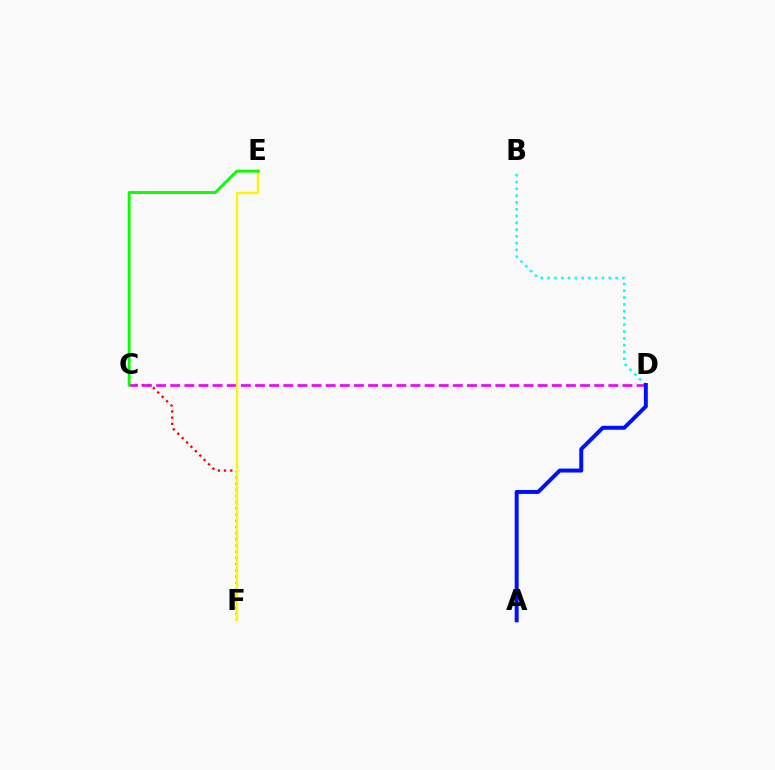{('C', 'F'): [{'color': '#ff0000', 'line_style': 'dotted', 'thickness': 1.68}], ('B', 'D'): [{'color': '#00fff6', 'line_style': 'dotted', 'thickness': 1.85}], ('C', 'D'): [{'color': '#ee00ff', 'line_style': 'dashed', 'thickness': 1.92}], ('A', 'D'): [{'color': '#0010ff', 'line_style': 'solid', 'thickness': 2.85}], ('E', 'F'): [{'color': '#fcf500', 'line_style': 'solid', 'thickness': 1.66}], ('C', 'E'): [{'color': '#08ff00', 'line_style': 'solid', 'thickness': 2.07}]}